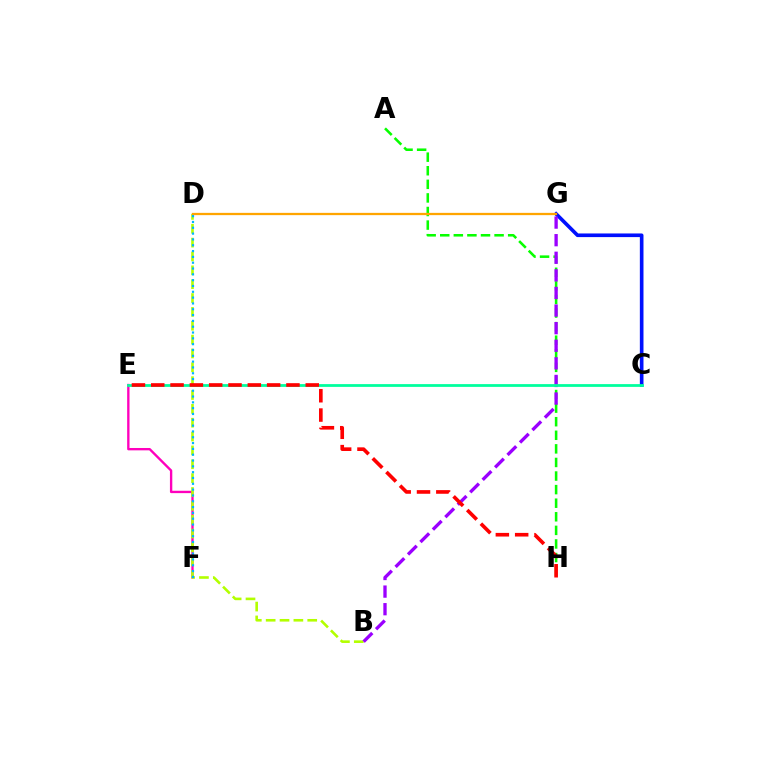{('C', 'G'): [{'color': '#0010ff', 'line_style': 'solid', 'thickness': 2.62}], ('E', 'F'): [{'color': '#ff00bd', 'line_style': 'solid', 'thickness': 1.7}], ('B', 'D'): [{'color': '#b3ff00', 'line_style': 'dashed', 'thickness': 1.88}], ('A', 'H'): [{'color': '#08ff00', 'line_style': 'dashed', 'thickness': 1.85}], ('D', 'G'): [{'color': '#ffa500', 'line_style': 'solid', 'thickness': 1.64}], ('D', 'F'): [{'color': '#00b5ff', 'line_style': 'dotted', 'thickness': 1.58}], ('B', 'G'): [{'color': '#9b00ff', 'line_style': 'dashed', 'thickness': 2.39}], ('C', 'E'): [{'color': '#00ff9d', 'line_style': 'solid', 'thickness': 1.99}], ('E', 'H'): [{'color': '#ff0000', 'line_style': 'dashed', 'thickness': 2.62}]}